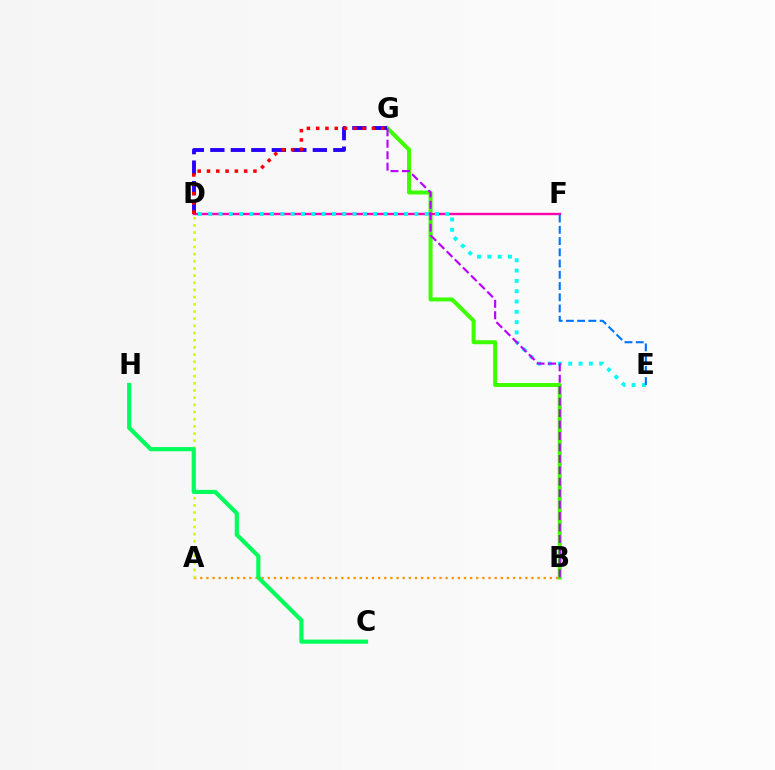{('B', 'G'): [{'color': '#3dff00', 'line_style': 'solid', 'thickness': 2.88}, {'color': '#b900ff', 'line_style': 'dashed', 'thickness': 1.55}], ('D', 'F'): [{'color': '#ff00ac', 'line_style': 'solid', 'thickness': 1.73}], ('A', 'B'): [{'color': '#ff9400', 'line_style': 'dotted', 'thickness': 1.67}], ('D', 'E'): [{'color': '#00fff6', 'line_style': 'dotted', 'thickness': 2.8}], ('D', 'G'): [{'color': '#2500ff', 'line_style': 'dashed', 'thickness': 2.78}, {'color': '#ff0000', 'line_style': 'dotted', 'thickness': 2.53}], ('A', 'D'): [{'color': '#d1ff00', 'line_style': 'dotted', 'thickness': 1.95}], ('C', 'H'): [{'color': '#00ff5c', 'line_style': 'solid', 'thickness': 3.0}], ('E', 'F'): [{'color': '#0074ff', 'line_style': 'dashed', 'thickness': 1.53}]}